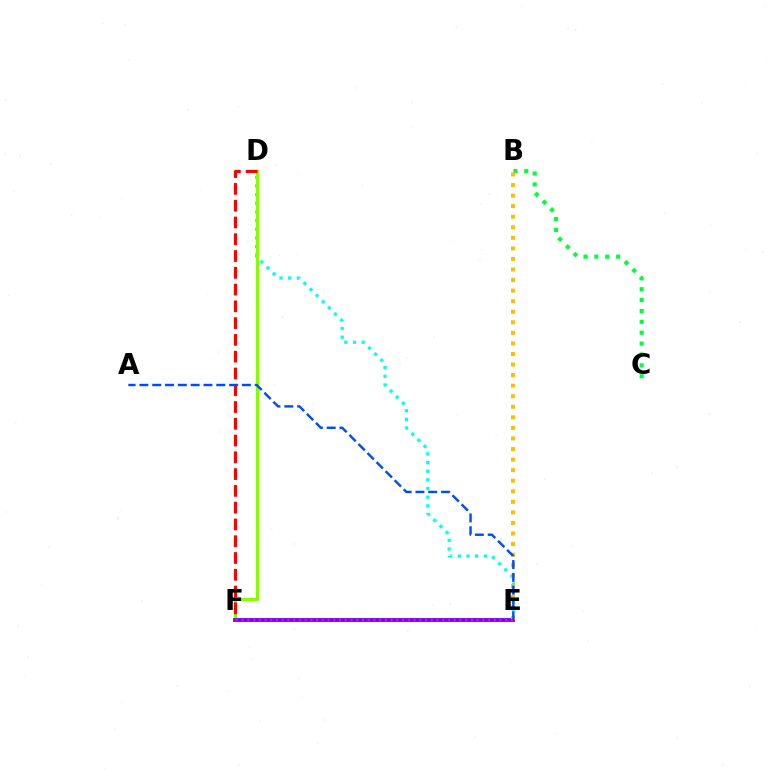{('D', 'E'): [{'color': '#00fff6', 'line_style': 'dotted', 'thickness': 2.35}], ('D', 'F'): [{'color': '#84ff00', 'line_style': 'solid', 'thickness': 2.26}, {'color': '#ff0000', 'line_style': 'dashed', 'thickness': 2.28}], ('E', 'F'): [{'color': '#7200ff', 'line_style': 'solid', 'thickness': 2.76}, {'color': '#ff00cf', 'line_style': 'dotted', 'thickness': 1.56}], ('B', 'C'): [{'color': '#00ff39', 'line_style': 'dotted', 'thickness': 2.96}], ('B', 'E'): [{'color': '#ffbd00', 'line_style': 'dotted', 'thickness': 2.87}], ('A', 'E'): [{'color': '#004bff', 'line_style': 'dashed', 'thickness': 1.74}]}